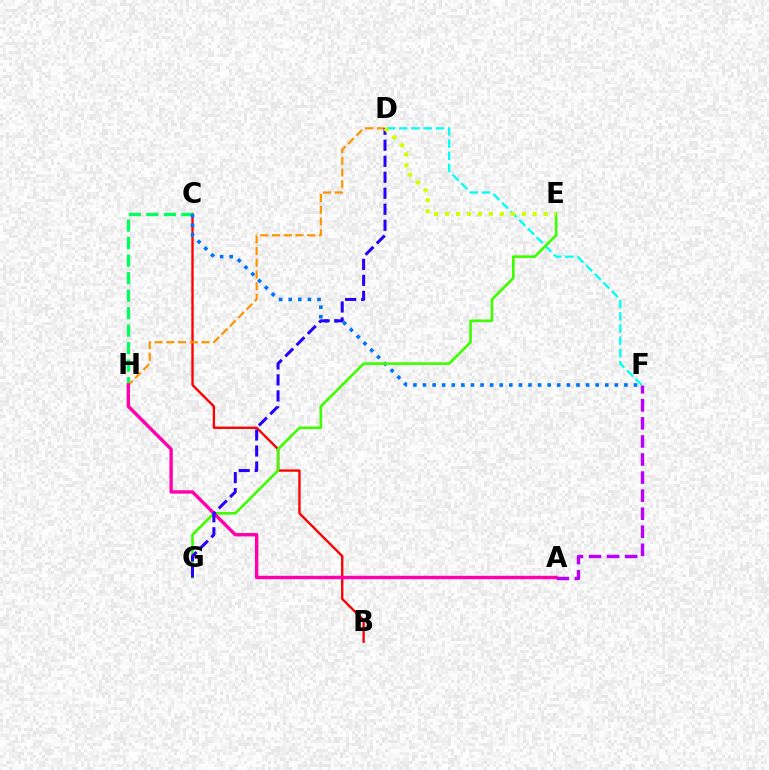{('B', 'C'): [{'color': '#ff0000', 'line_style': 'solid', 'thickness': 1.7}], ('D', 'F'): [{'color': '#00fff6', 'line_style': 'dashed', 'thickness': 1.66}], ('C', 'H'): [{'color': '#00ff5c', 'line_style': 'dashed', 'thickness': 2.38}], ('C', 'F'): [{'color': '#0074ff', 'line_style': 'dotted', 'thickness': 2.61}], ('D', 'H'): [{'color': '#ff9400', 'line_style': 'dashed', 'thickness': 1.59}], ('E', 'G'): [{'color': '#3dff00', 'line_style': 'solid', 'thickness': 1.88}], ('A', 'F'): [{'color': '#b900ff', 'line_style': 'dashed', 'thickness': 2.45}], ('A', 'H'): [{'color': '#ff00ac', 'line_style': 'solid', 'thickness': 2.44}], ('D', 'G'): [{'color': '#2500ff', 'line_style': 'dashed', 'thickness': 2.17}], ('D', 'E'): [{'color': '#d1ff00', 'line_style': 'dotted', 'thickness': 2.98}]}